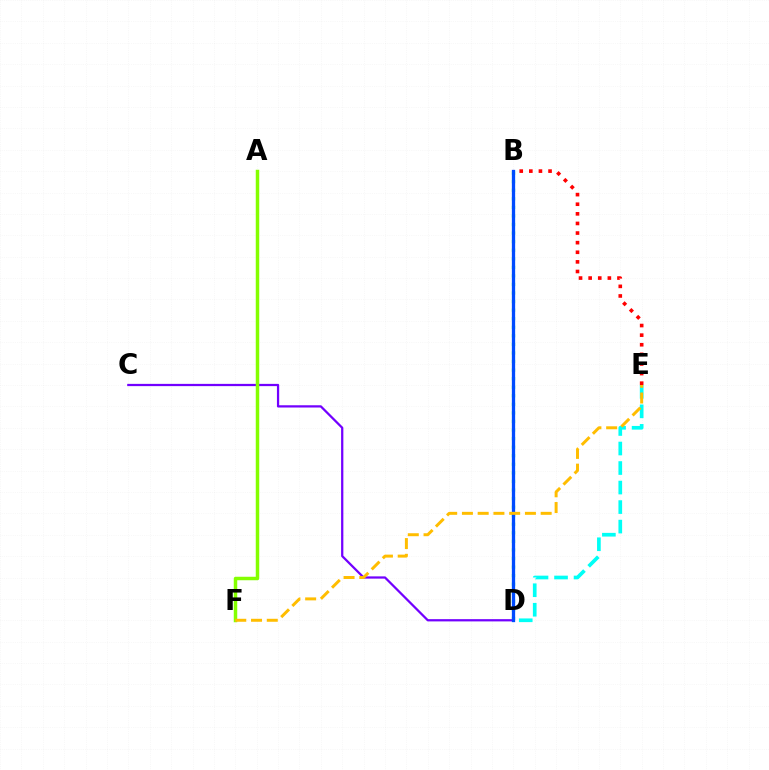{('B', 'E'): [{'color': '#ff0000', 'line_style': 'dotted', 'thickness': 2.61}], ('C', 'D'): [{'color': '#7200ff', 'line_style': 'solid', 'thickness': 1.62}], ('D', 'E'): [{'color': '#00fff6', 'line_style': 'dashed', 'thickness': 2.65}], ('A', 'F'): [{'color': '#84ff00', 'line_style': 'solid', 'thickness': 2.51}], ('B', 'D'): [{'color': '#00ff39', 'line_style': 'dotted', 'thickness': 2.33}, {'color': '#ff00cf', 'line_style': 'solid', 'thickness': 1.97}, {'color': '#004bff', 'line_style': 'solid', 'thickness': 2.37}], ('E', 'F'): [{'color': '#ffbd00', 'line_style': 'dashed', 'thickness': 2.14}]}